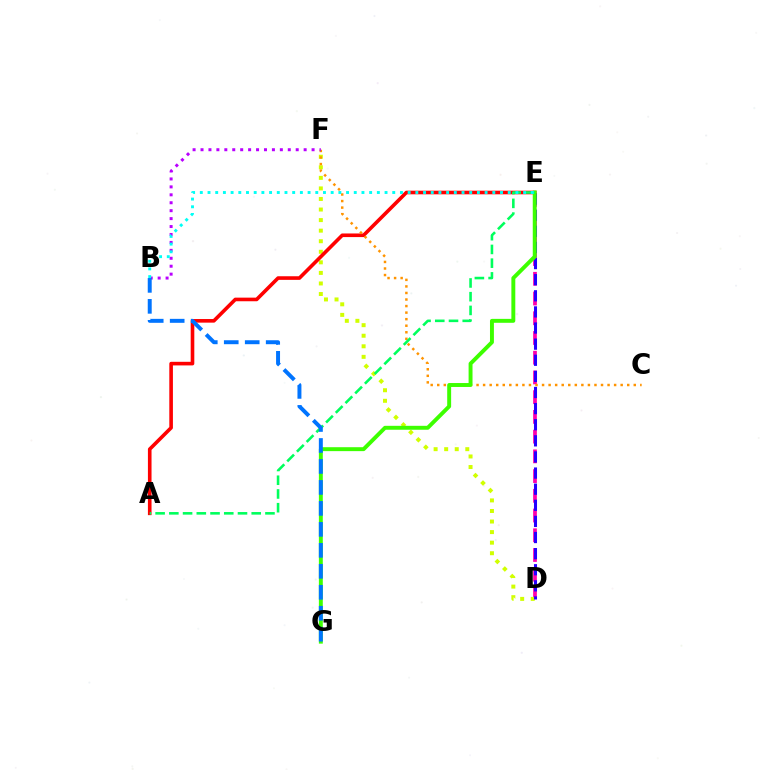{('D', 'E'): [{'color': '#ff00ac', 'line_style': 'dashed', 'thickness': 2.68}, {'color': '#2500ff', 'line_style': 'dashed', 'thickness': 2.19}], ('D', 'F'): [{'color': '#d1ff00', 'line_style': 'dotted', 'thickness': 2.87}], ('A', 'E'): [{'color': '#ff0000', 'line_style': 'solid', 'thickness': 2.6}, {'color': '#00ff5c', 'line_style': 'dashed', 'thickness': 1.87}], ('C', 'F'): [{'color': '#ff9400', 'line_style': 'dotted', 'thickness': 1.78}], ('E', 'G'): [{'color': '#3dff00', 'line_style': 'solid', 'thickness': 2.83}], ('B', 'F'): [{'color': '#b900ff', 'line_style': 'dotted', 'thickness': 2.16}], ('B', 'E'): [{'color': '#00fff6', 'line_style': 'dotted', 'thickness': 2.09}], ('B', 'G'): [{'color': '#0074ff', 'line_style': 'dashed', 'thickness': 2.85}]}